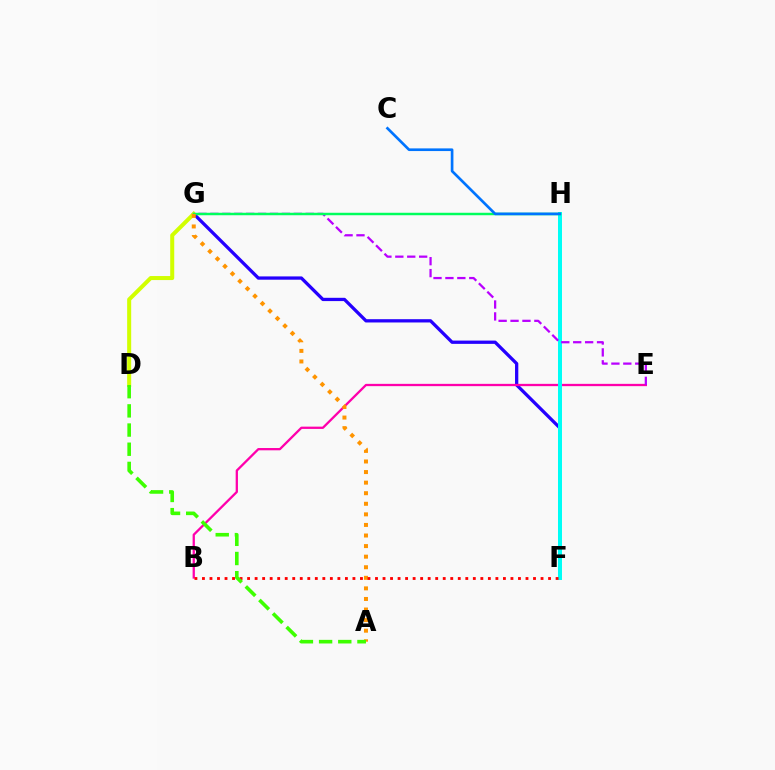{('F', 'G'): [{'color': '#2500ff', 'line_style': 'solid', 'thickness': 2.36}], ('B', 'E'): [{'color': '#ff00ac', 'line_style': 'solid', 'thickness': 1.65}], ('F', 'H'): [{'color': '#00fff6', 'line_style': 'solid', 'thickness': 2.87}], ('E', 'G'): [{'color': '#b900ff', 'line_style': 'dashed', 'thickness': 1.62}], ('D', 'G'): [{'color': '#d1ff00', 'line_style': 'solid', 'thickness': 2.9}], ('G', 'H'): [{'color': '#00ff5c', 'line_style': 'solid', 'thickness': 1.78}], ('A', 'G'): [{'color': '#ff9400', 'line_style': 'dotted', 'thickness': 2.87}], ('B', 'F'): [{'color': '#ff0000', 'line_style': 'dotted', 'thickness': 2.04}], ('A', 'D'): [{'color': '#3dff00', 'line_style': 'dashed', 'thickness': 2.61}], ('C', 'H'): [{'color': '#0074ff', 'line_style': 'solid', 'thickness': 1.93}]}